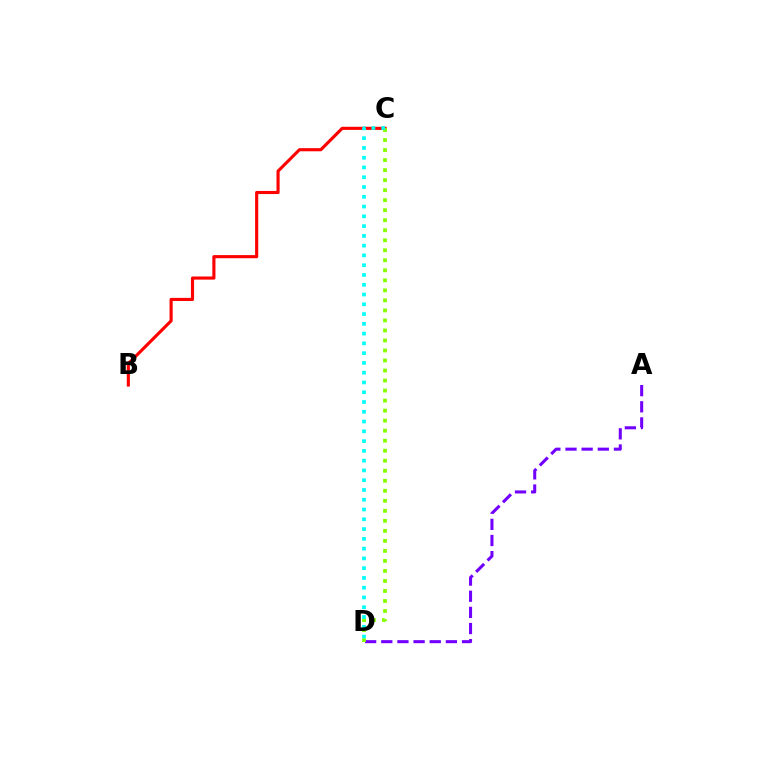{('A', 'D'): [{'color': '#7200ff', 'line_style': 'dashed', 'thickness': 2.19}], ('B', 'C'): [{'color': '#ff0000', 'line_style': 'solid', 'thickness': 2.25}], ('C', 'D'): [{'color': '#84ff00', 'line_style': 'dotted', 'thickness': 2.72}, {'color': '#00fff6', 'line_style': 'dotted', 'thickness': 2.66}]}